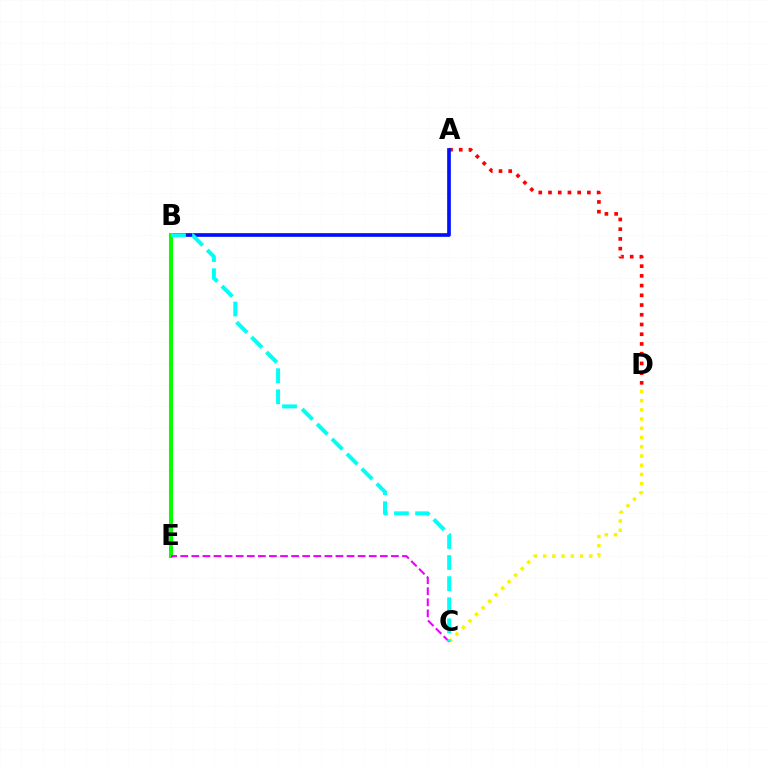{('A', 'D'): [{'color': '#ff0000', 'line_style': 'dotted', 'thickness': 2.64}], ('A', 'B'): [{'color': '#0010ff', 'line_style': 'solid', 'thickness': 2.66}], ('B', 'E'): [{'color': '#08ff00', 'line_style': 'solid', 'thickness': 2.92}], ('C', 'D'): [{'color': '#fcf500', 'line_style': 'dotted', 'thickness': 2.51}], ('C', 'E'): [{'color': '#ee00ff', 'line_style': 'dashed', 'thickness': 1.51}], ('B', 'C'): [{'color': '#00fff6', 'line_style': 'dashed', 'thickness': 2.87}]}